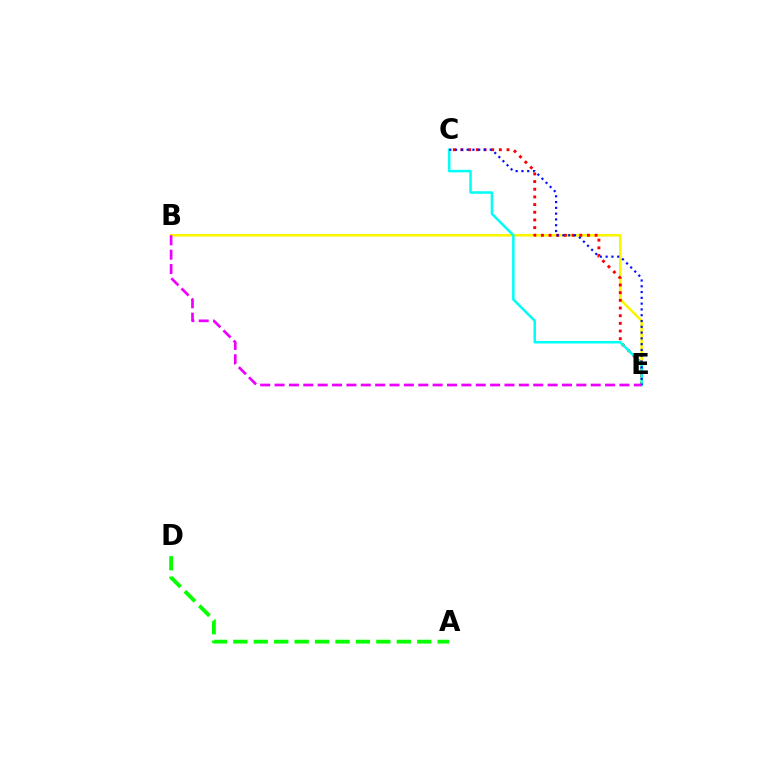{('A', 'D'): [{'color': '#08ff00', 'line_style': 'dashed', 'thickness': 2.78}], ('B', 'E'): [{'color': '#fcf500', 'line_style': 'solid', 'thickness': 1.86}, {'color': '#ee00ff', 'line_style': 'dashed', 'thickness': 1.95}], ('C', 'E'): [{'color': '#ff0000', 'line_style': 'dotted', 'thickness': 2.08}, {'color': '#00fff6', 'line_style': 'solid', 'thickness': 1.82}, {'color': '#0010ff', 'line_style': 'dotted', 'thickness': 1.57}]}